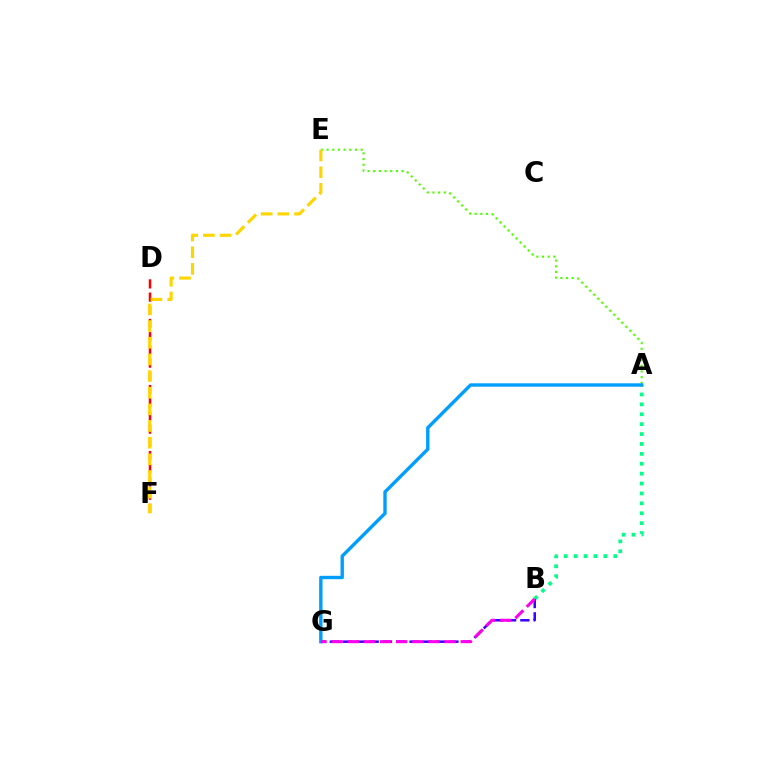{('A', 'B'): [{'color': '#00ff86', 'line_style': 'dotted', 'thickness': 2.69}], ('A', 'E'): [{'color': '#4fff00', 'line_style': 'dotted', 'thickness': 1.54}], ('D', 'F'): [{'color': '#ff0000', 'line_style': 'dashed', 'thickness': 1.79}], ('B', 'G'): [{'color': '#3700ff', 'line_style': 'dashed', 'thickness': 1.81}, {'color': '#ff00ed', 'line_style': 'dashed', 'thickness': 2.19}], ('A', 'G'): [{'color': '#009eff', 'line_style': 'solid', 'thickness': 2.44}], ('E', 'F'): [{'color': '#ffd500', 'line_style': 'dashed', 'thickness': 2.26}]}